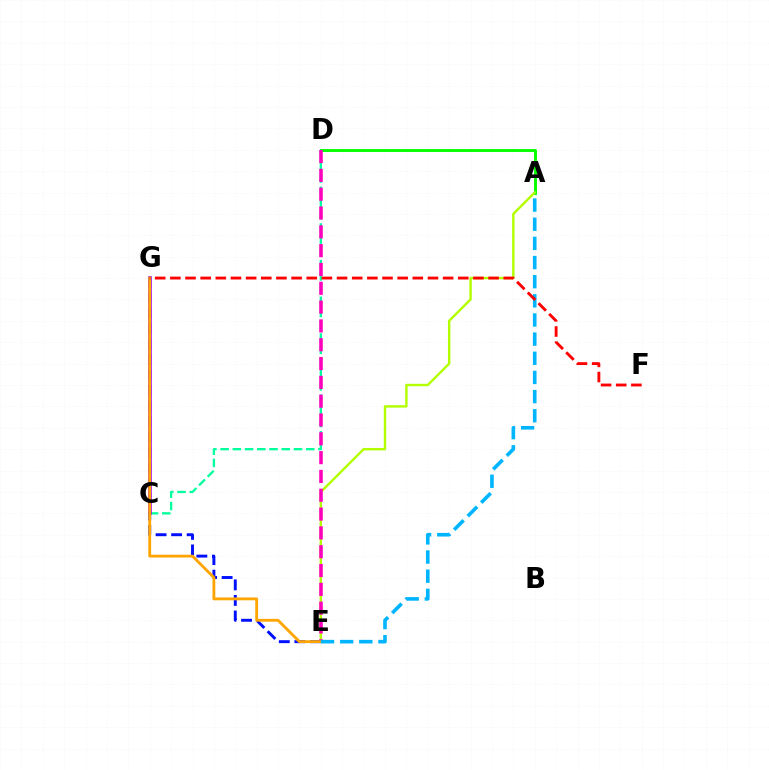{('E', 'G'): [{'color': '#0010ff', 'line_style': 'dashed', 'thickness': 2.11}, {'color': '#ffa500', 'line_style': 'solid', 'thickness': 2.03}], ('A', 'D'): [{'color': '#08ff00', 'line_style': 'solid', 'thickness': 2.12}], ('A', 'E'): [{'color': '#b3ff00', 'line_style': 'solid', 'thickness': 1.74}, {'color': '#00b5ff', 'line_style': 'dashed', 'thickness': 2.6}], ('C', 'D'): [{'color': '#00ff9d', 'line_style': 'dashed', 'thickness': 1.66}], ('C', 'G'): [{'color': '#9b00ff', 'line_style': 'solid', 'thickness': 2.57}], ('D', 'E'): [{'color': '#ff00bd', 'line_style': 'dashed', 'thickness': 2.56}], ('F', 'G'): [{'color': '#ff0000', 'line_style': 'dashed', 'thickness': 2.06}]}